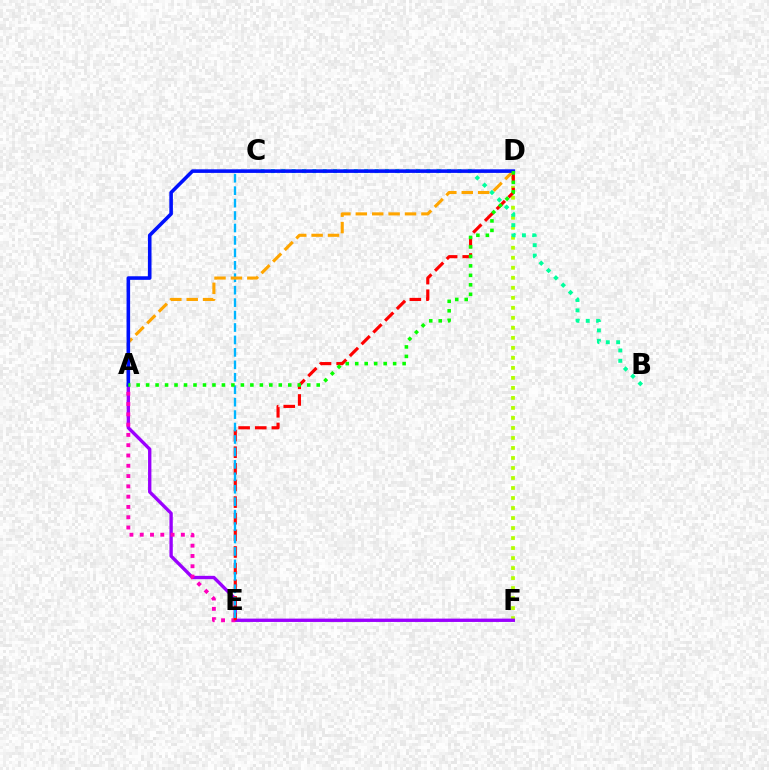{('D', 'F'): [{'color': '#b3ff00', 'line_style': 'dotted', 'thickness': 2.72}], ('B', 'C'): [{'color': '#00ff9d', 'line_style': 'dotted', 'thickness': 2.81}], ('A', 'F'): [{'color': '#9b00ff', 'line_style': 'solid', 'thickness': 2.41}], ('A', 'E'): [{'color': '#ff00bd', 'line_style': 'dotted', 'thickness': 2.8}], ('D', 'E'): [{'color': '#ff0000', 'line_style': 'dashed', 'thickness': 2.26}], ('C', 'E'): [{'color': '#00b5ff', 'line_style': 'dashed', 'thickness': 1.69}], ('A', 'D'): [{'color': '#ffa500', 'line_style': 'dashed', 'thickness': 2.23}, {'color': '#0010ff', 'line_style': 'solid', 'thickness': 2.58}, {'color': '#08ff00', 'line_style': 'dotted', 'thickness': 2.58}]}